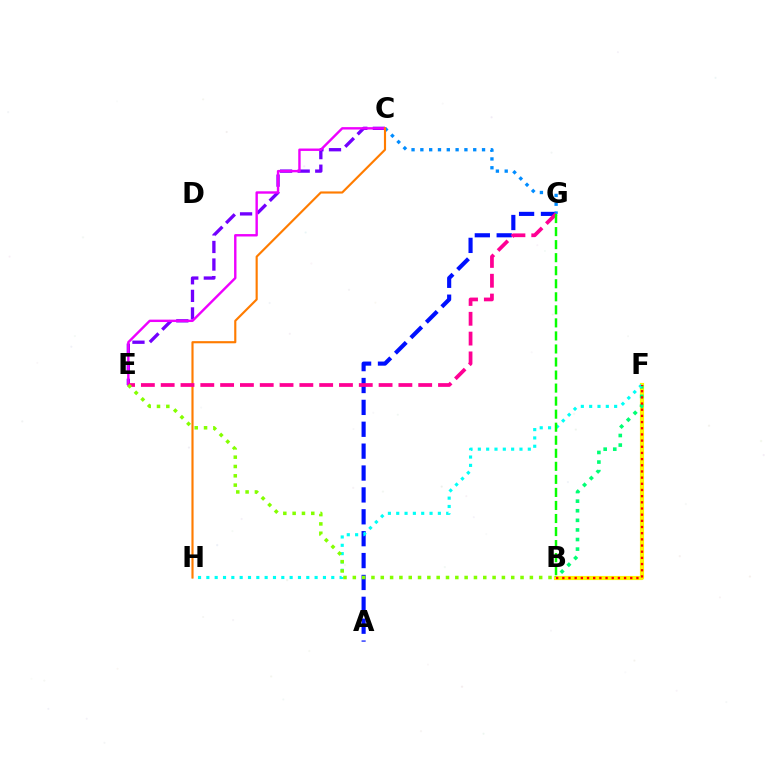{('B', 'F'): [{'color': '#fcf500', 'line_style': 'solid', 'thickness': 2.98}, {'color': '#00ff74', 'line_style': 'dotted', 'thickness': 2.61}, {'color': '#ff0000', 'line_style': 'dotted', 'thickness': 1.68}], ('C', 'E'): [{'color': '#7200ff', 'line_style': 'dashed', 'thickness': 2.39}, {'color': '#ee00ff', 'line_style': 'solid', 'thickness': 1.73}], ('A', 'G'): [{'color': '#0010ff', 'line_style': 'dashed', 'thickness': 2.97}], ('F', 'H'): [{'color': '#00fff6', 'line_style': 'dotted', 'thickness': 2.26}], ('C', 'G'): [{'color': '#008cff', 'line_style': 'dotted', 'thickness': 2.39}], ('C', 'H'): [{'color': '#ff7c00', 'line_style': 'solid', 'thickness': 1.55}], ('E', 'G'): [{'color': '#ff0094', 'line_style': 'dashed', 'thickness': 2.69}], ('B', 'G'): [{'color': '#08ff00', 'line_style': 'dashed', 'thickness': 1.77}], ('B', 'E'): [{'color': '#84ff00', 'line_style': 'dotted', 'thickness': 2.53}]}